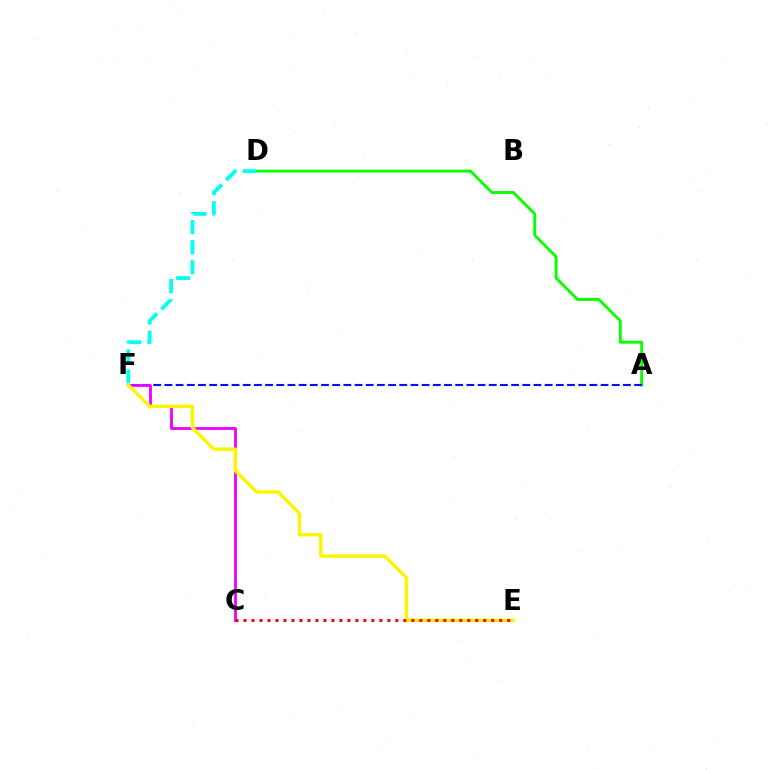{('A', 'D'): [{'color': '#08ff00', 'line_style': 'solid', 'thickness': 2.08}], ('D', 'F'): [{'color': '#00fff6', 'line_style': 'dashed', 'thickness': 2.73}], ('A', 'F'): [{'color': '#0010ff', 'line_style': 'dashed', 'thickness': 1.52}], ('C', 'F'): [{'color': '#ee00ff', 'line_style': 'solid', 'thickness': 2.02}], ('E', 'F'): [{'color': '#fcf500', 'line_style': 'solid', 'thickness': 2.48}], ('C', 'E'): [{'color': '#ff0000', 'line_style': 'dotted', 'thickness': 2.17}]}